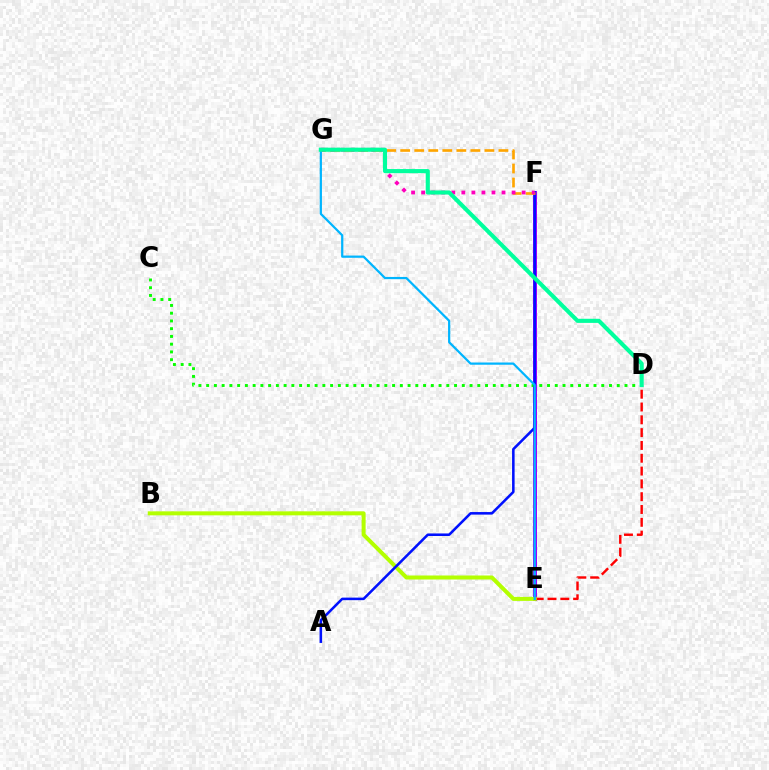{('E', 'F'): [{'color': '#9b00ff', 'line_style': 'solid', 'thickness': 2.86}], ('C', 'D'): [{'color': '#08ff00', 'line_style': 'dotted', 'thickness': 2.1}], ('D', 'E'): [{'color': '#ff0000', 'line_style': 'dashed', 'thickness': 1.74}], ('B', 'E'): [{'color': '#b3ff00', 'line_style': 'solid', 'thickness': 2.88}], ('A', 'F'): [{'color': '#0010ff', 'line_style': 'solid', 'thickness': 1.84}], ('F', 'G'): [{'color': '#ffa500', 'line_style': 'dashed', 'thickness': 1.91}, {'color': '#ff00bd', 'line_style': 'dotted', 'thickness': 2.73}], ('E', 'G'): [{'color': '#00b5ff', 'line_style': 'solid', 'thickness': 1.61}], ('D', 'G'): [{'color': '#00ff9d', 'line_style': 'solid', 'thickness': 2.96}]}